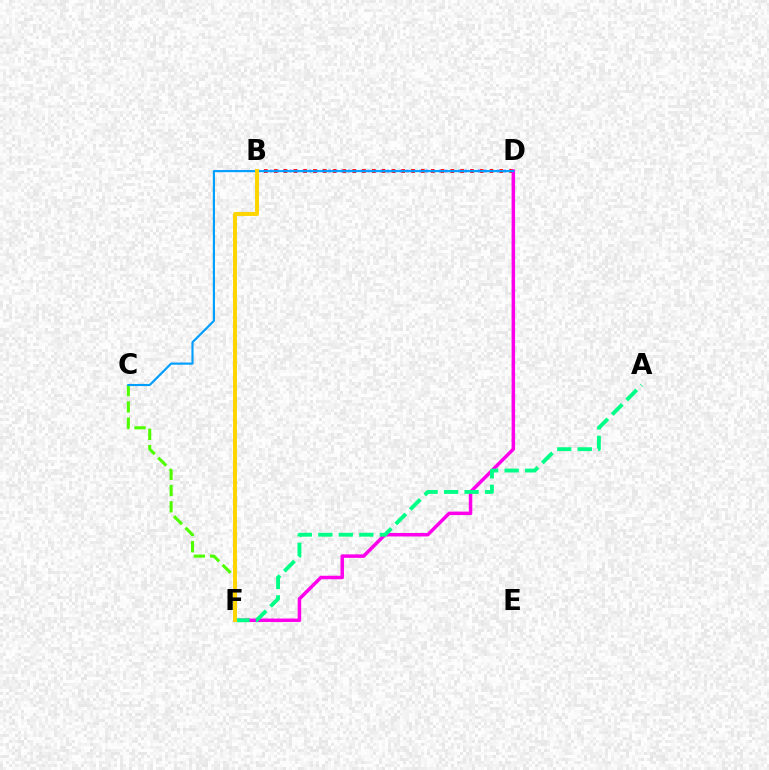{('B', 'D'): [{'color': '#3700ff', 'line_style': 'dotted', 'thickness': 1.76}, {'color': '#ff0000', 'line_style': 'dotted', 'thickness': 2.67}], ('D', 'F'): [{'color': '#ff00ed', 'line_style': 'solid', 'thickness': 2.51}], ('C', 'F'): [{'color': '#4fff00', 'line_style': 'dashed', 'thickness': 2.21}], ('C', 'D'): [{'color': '#009eff', 'line_style': 'solid', 'thickness': 1.55}], ('A', 'F'): [{'color': '#00ff86', 'line_style': 'dashed', 'thickness': 2.78}], ('B', 'F'): [{'color': '#ffd500', 'line_style': 'solid', 'thickness': 2.84}]}